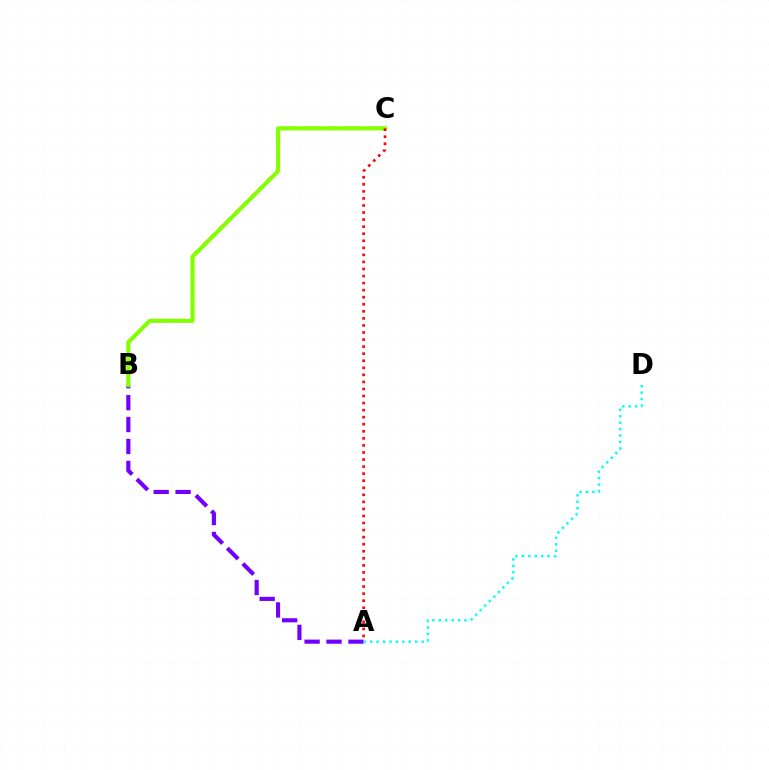{('A', 'B'): [{'color': '#7200ff', 'line_style': 'dashed', 'thickness': 2.98}], ('B', 'C'): [{'color': '#84ff00', 'line_style': 'solid', 'thickness': 2.99}], ('A', 'D'): [{'color': '#00fff6', 'line_style': 'dotted', 'thickness': 1.75}], ('A', 'C'): [{'color': '#ff0000', 'line_style': 'dotted', 'thickness': 1.92}]}